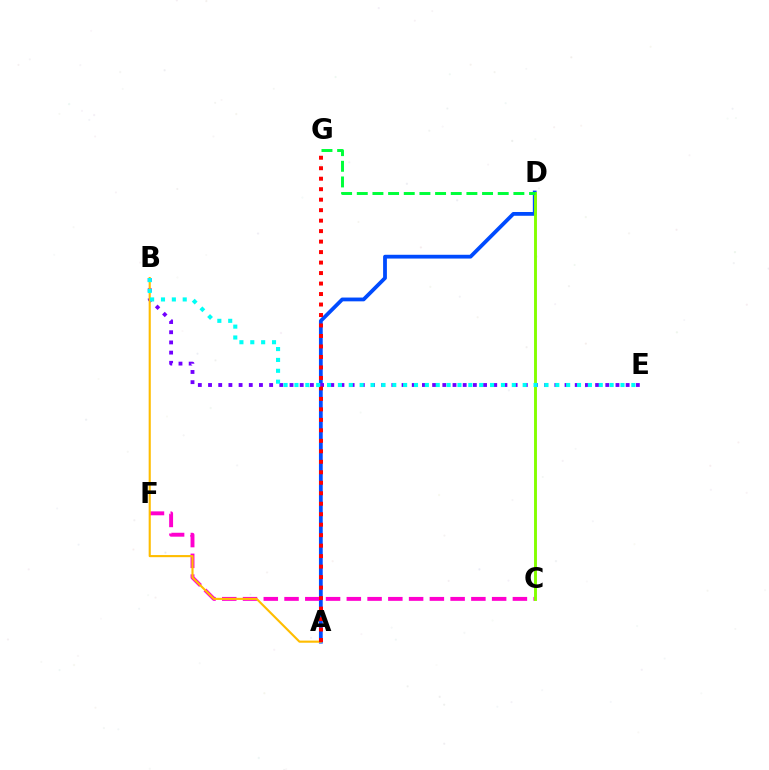{('A', 'D'): [{'color': '#004bff', 'line_style': 'solid', 'thickness': 2.73}], ('C', 'F'): [{'color': '#ff00cf', 'line_style': 'dashed', 'thickness': 2.82}], ('C', 'D'): [{'color': '#84ff00', 'line_style': 'solid', 'thickness': 2.09}], ('B', 'E'): [{'color': '#7200ff', 'line_style': 'dotted', 'thickness': 2.77}, {'color': '#00fff6', 'line_style': 'dotted', 'thickness': 2.95}], ('D', 'G'): [{'color': '#00ff39', 'line_style': 'dashed', 'thickness': 2.13}], ('A', 'B'): [{'color': '#ffbd00', 'line_style': 'solid', 'thickness': 1.53}], ('A', 'G'): [{'color': '#ff0000', 'line_style': 'dotted', 'thickness': 2.85}]}